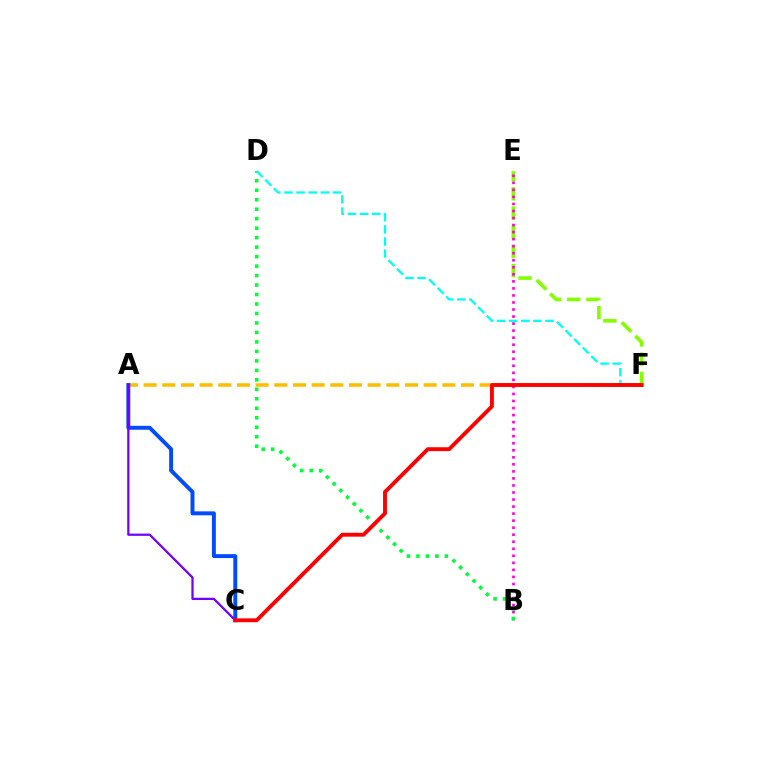{('A', 'F'): [{'color': '#ffbd00', 'line_style': 'dashed', 'thickness': 2.54}], ('E', 'F'): [{'color': '#84ff00', 'line_style': 'dashed', 'thickness': 2.61}], ('A', 'C'): [{'color': '#004bff', 'line_style': 'solid', 'thickness': 2.82}, {'color': '#7200ff', 'line_style': 'solid', 'thickness': 1.61}], ('B', 'E'): [{'color': '#ff00cf', 'line_style': 'dotted', 'thickness': 1.91}], ('B', 'D'): [{'color': '#00ff39', 'line_style': 'dotted', 'thickness': 2.58}], ('D', 'F'): [{'color': '#00fff6', 'line_style': 'dashed', 'thickness': 1.65}], ('C', 'F'): [{'color': '#ff0000', 'line_style': 'solid', 'thickness': 2.79}]}